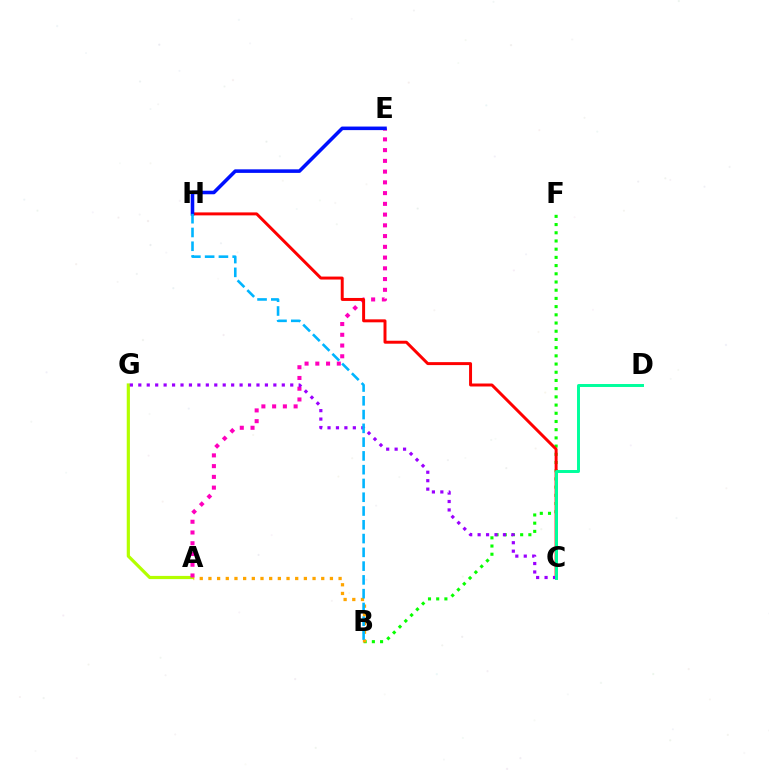{('A', 'G'): [{'color': '#b3ff00', 'line_style': 'solid', 'thickness': 2.3}], ('B', 'F'): [{'color': '#08ff00', 'line_style': 'dotted', 'thickness': 2.23}], ('A', 'E'): [{'color': '#ff00bd', 'line_style': 'dotted', 'thickness': 2.92}], ('C', 'H'): [{'color': '#ff0000', 'line_style': 'solid', 'thickness': 2.14}], ('C', 'G'): [{'color': '#9b00ff', 'line_style': 'dotted', 'thickness': 2.29}], ('E', 'H'): [{'color': '#0010ff', 'line_style': 'solid', 'thickness': 2.56}], ('C', 'D'): [{'color': '#00ff9d', 'line_style': 'solid', 'thickness': 2.13}], ('A', 'B'): [{'color': '#ffa500', 'line_style': 'dotted', 'thickness': 2.36}], ('B', 'H'): [{'color': '#00b5ff', 'line_style': 'dashed', 'thickness': 1.87}]}